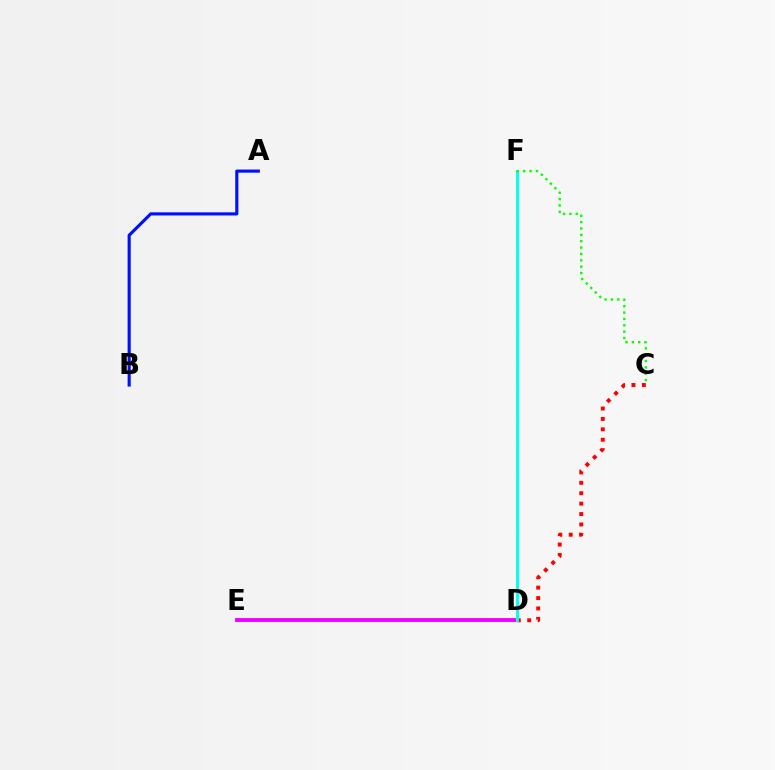{('C', 'D'): [{'color': '#ff0000', 'line_style': 'dotted', 'thickness': 2.83}], ('D', 'E'): [{'color': '#ee00ff', 'line_style': 'solid', 'thickness': 2.79}], ('A', 'B'): [{'color': '#0010ff', 'line_style': 'solid', 'thickness': 2.25}], ('D', 'F'): [{'color': '#fcf500', 'line_style': 'dotted', 'thickness': 1.69}, {'color': '#00fff6', 'line_style': 'solid', 'thickness': 2.1}], ('C', 'F'): [{'color': '#08ff00', 'line_style': 'dotted', 'thickness': 1.73}]}